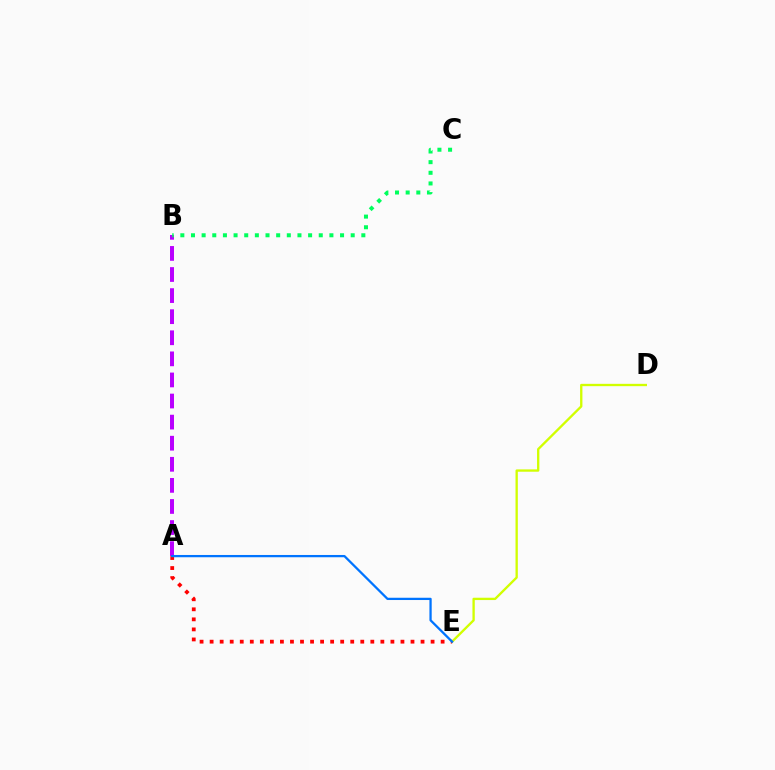{('A', 'B'): [{'color': '#b900ff', 'line_style': 'dashed', 'thickness': 2.86}], ('B', 'C'): [{'color': '#00ff5c', 'line_style': 'dotted', 'thickness': 2.89}], ('D', 'E'): [{'color': '#d1ff00', 'line_style': 'solid', 'thickness': 1.68}], ('A', 'E'): [{'color': '#ff0000', 'line_style': 'dotted', 'thickness': 2.73}, {'color': '#0074ff', 'line_style': 'solid', 'thickness': 1.63}]}